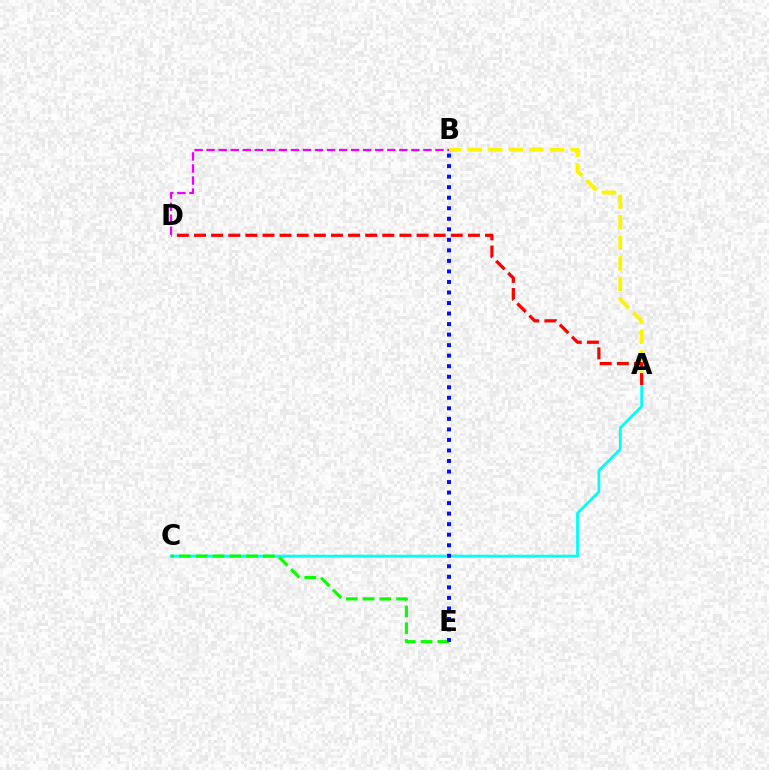{('A', 'C'): [{'color': '#00fff6', 'line_style': 'solid', 'thickness': 2.01}], ('A', 'B'): [{'color': '#fcf500', 'line_style': 'dashed', 'thickness': 2.79}], ('A', 'D'): [{'color': '#ff0000', 'line_style': 'dashed', 'thickness': 2.33}], ('C', 'E'): [{'color': '#08ff00', 'line_style': 'dashed', 'thickness': 2.28}], ('B', 'E'): [{'color': '#0010ff', 'line_style': 'dotted', 'thickness': 2.86}], ('B', 'D'): [{'color': '#ee00ff', 'line_style': 'dashed', 'thickness': 1.64}]}